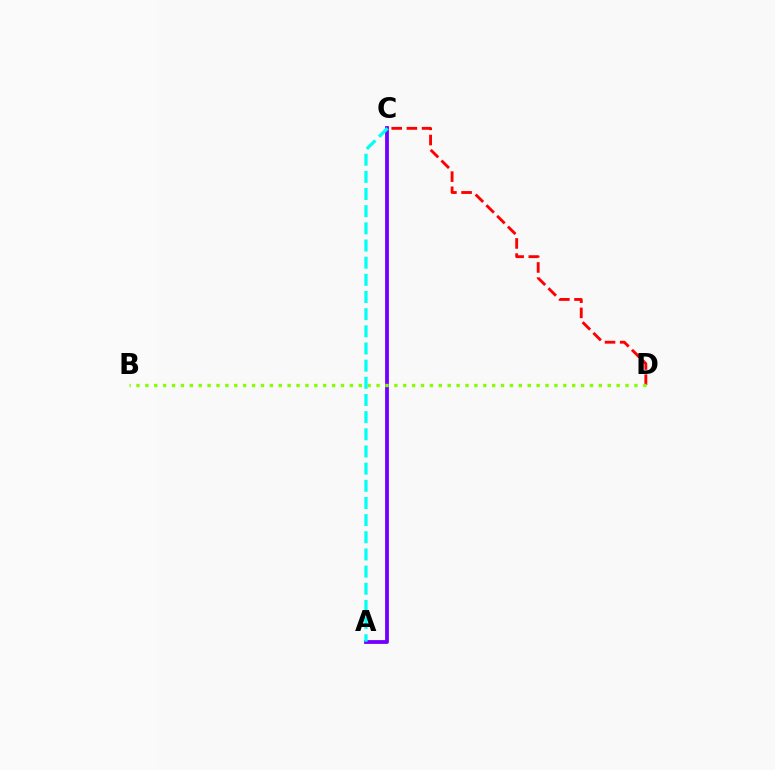{('A', 'C'): [{'color': '#7200ff', 'line_style': 'solid', 'thickness': 2.74}, {'color': '#00fff6', 'line_style': 'dashed', 'thickness': 2.33}], ('C', 'D'): [{'color': '#ff0000', 'line_style': 'dashed', 'thickness': 2.06}], ('B', 'D'): [{'color': '#84ff00', 'line_style': 'dotted', 'thickness': 2.42}]}